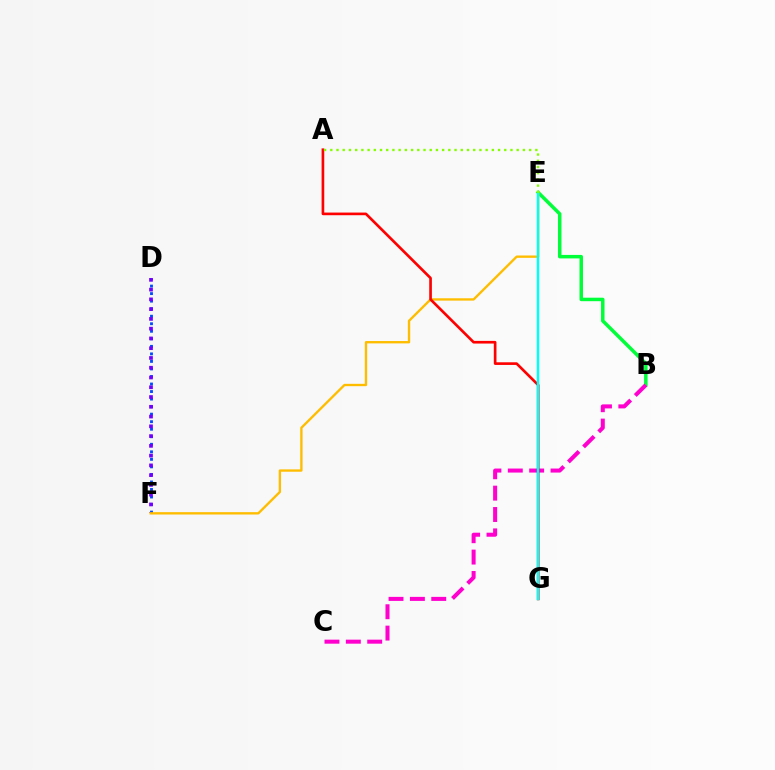{('B', 'E'): [{'color': '#00ff39', 'line_style': 'solid', 'thickness': 2.51}], ('D', 'F'): [{'color': '#004bff', 'line_style': 'dotted', 'thickness': 2.05}, {'color': '#7200ff', 'line_style': 'dotted', 'thickness': 2.65}], ('B', 'C'): [{'color': '#ff00cf', 'line_style': 'dashed', 'thickness': 2.9}], ('E', 'F'): [{'color': '#ffbd00', 'line_style': 'solid', 'thickness': 1.69}], ('A', 'G'): [{'color': '#ff0000', 'line_style': 'solid', 'thickness': 1.91}], ('E', 'G'): [{'color': '#00fff6', 'line_style': 'solid', 'thickness': 1.8}], ('A', 'E'): [{'color': '#84ff00', 'line_style': 'dotted', 'thickness': 1.69}]}